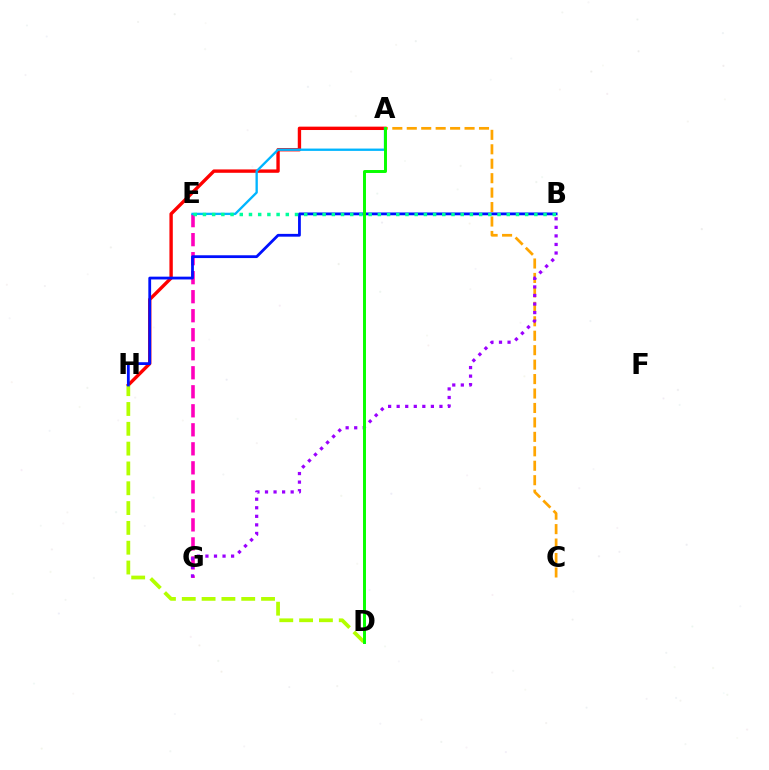{('E', 'G'): [{'color': '#ff00bd', 'line_style': 'dashed', 'thickness': 2.58}], ('A', 'H'): [{'color': '#ff0000', 'line_style': 'solid', 'thickness': 2.42}], ('D', 'H'): [{'color': '#b3ff00', 'line_style': 'dashed', 'thickness': 2.69}], ('A', 'C'): [{'color': '#ffa500', 'line_style': 'dashed', 'thickness': 1.96}], ('B', 'H'): [{'color': '#0010ff', 'line_style': 'solid', 'thickness': 2.01}], ('A', 'E'): [{'color': '#00b5ff', 'line_style': 'solid', 'thickness': 1.68}], ('B', 'E'): [{'color': '#00ff9d', 'line_style': 'dotted', 'thickness': 2.5}], ('B', 'G'): [{'color': '#9b00ff', 'line_style': 'dotted', 'thickness': 2.32}], ('A', 'D'): [{'color': '#08ff00', 'line_style': 'solid', 'thickness': 2.13}]}